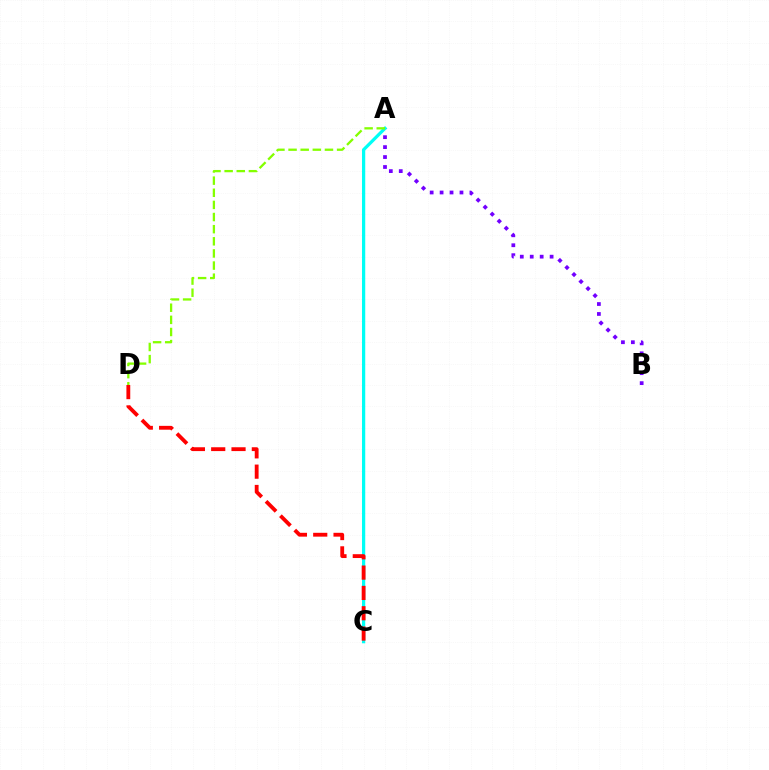{('A', 'B'): [{'color': '#7200ff', 'line_style': 'dotted', 'thickness': 2.7}], ('A', 'C'): [{'color': '#00fff6', 'line_style': 'solid', 'thickness': 2.34}], ('C', 'D'): [{'color': '#ff0000', 'line_style': 'dashed', 'thickness': 2.76}], ('A', 'D'): [{'color': '#84ff00', 'line_style': 'dashed', 'thickness': 1.65}]}